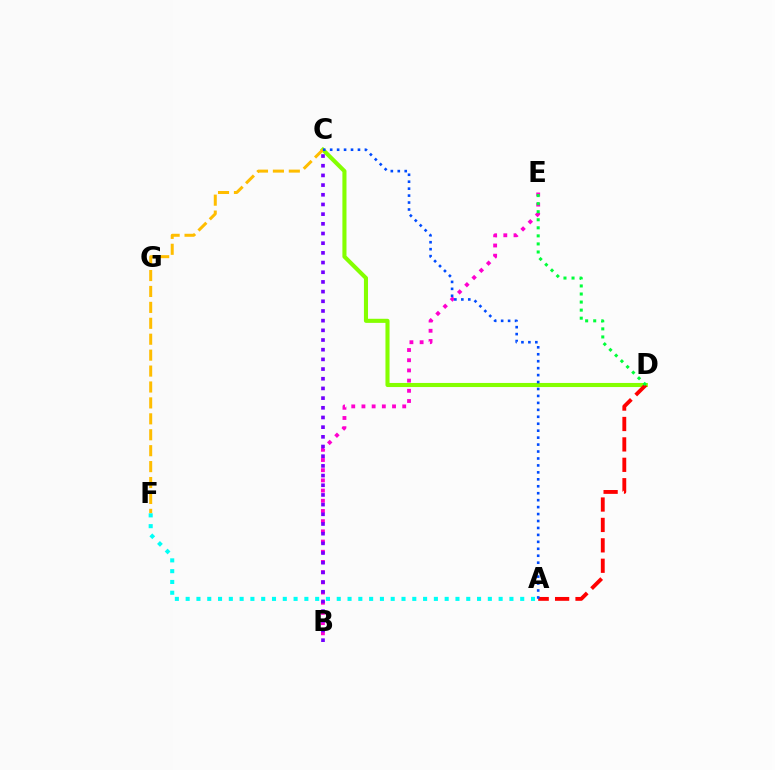{('C', 'D'): [{'color': '#84ff00', 'line_style': 'solid', 'thickness': 2.94}], ('B', 'E'): [{'color': '#ff00cf', 'line_style': 'dotted', 'thickness': 2.77}], ('A', 'D'): [{'color': '#ff0000', 'line_style': 'dashed', 'thickness': 2.77}], ('C', 'F'): [{'color': '#ffbd00', 'line_style': 'dashed', 'thickness': 2.16}], ('D', 'E'): [{'color': '#00ff39', 'line_style': 'dotted', 'thickness': 2.19}], ('B', 'C'): [{'color': '#7200ff', 'line_style': 'dotted', 'thickness': 2.63}], ('A', 'C'): [{'color': '#004bff', 'line_style': 'dotted', 'thickness': 1.89}], ('A', 'F'): [{'color': '#00fff6', 'line_style': 'dotted', 'thickness': 2.93}]}